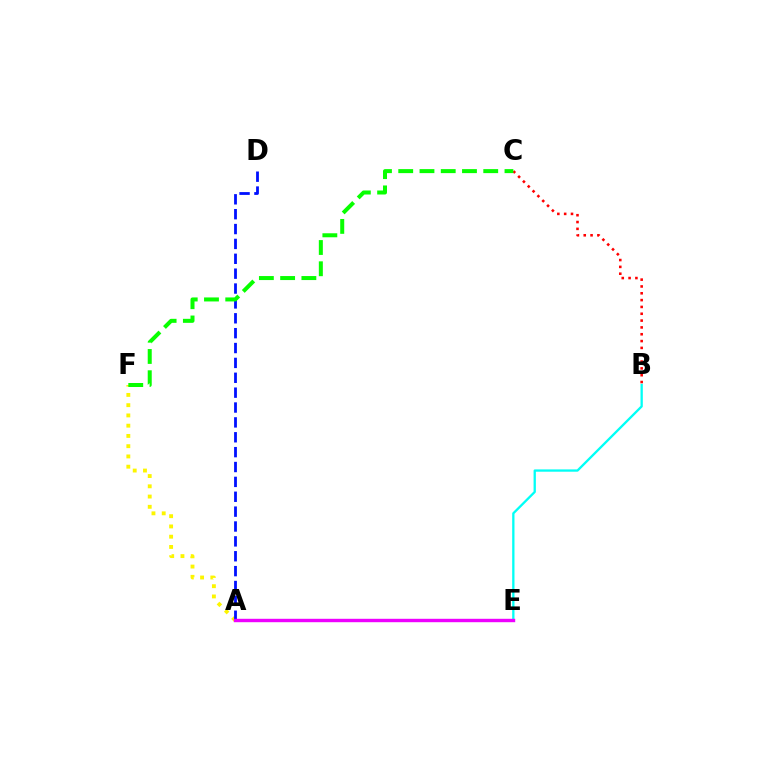{('B', 'C'): [{'color': '#ff0000', 'line_style': 'dotted', 'thickness': 1.85}], ('A', 'F'): [{'color': '#fcf500', 'line_style': 'dotted', 'thickness': 2.79}], ('B', 'E'): [{'color': '#00fff6', 'line_style': 'solid', 'thickness': 1.66}], ('A', 'D'): [{'color': '#0010ff', 'line_style': 'dashed', 'thickness': 2.02}], ('C', 'F'): [{'color': '#08ff00', 'line_style': 'dashed', 'thickness': 2.89}], ('A', 'E'): [{'color': '#ee00ff', 'line_style': 'solid', 'thickness': 2.45}]}